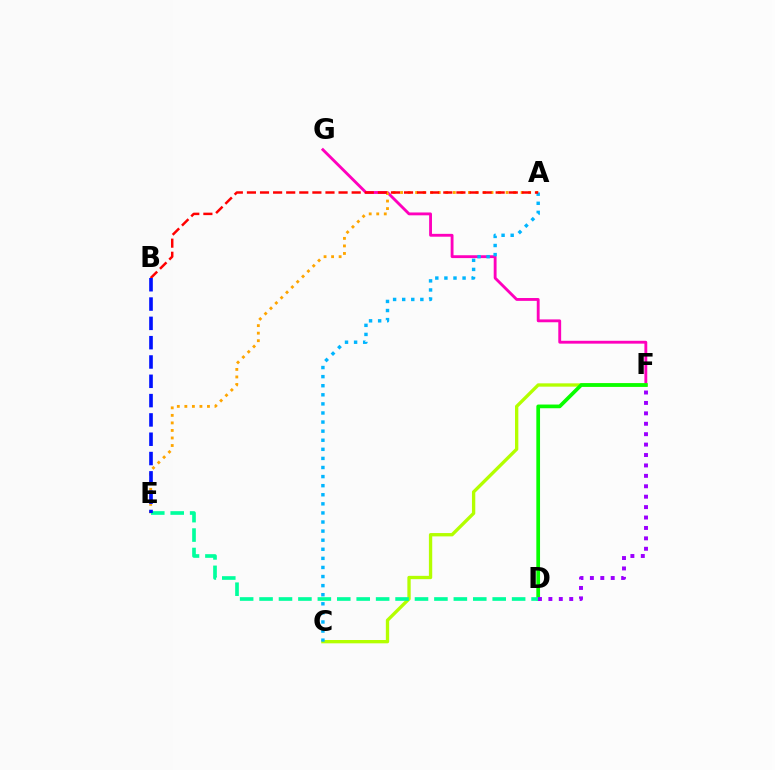{('F', 'G'): [{'color': '#ff00bd', 'line_style': 'solid', 'thickness': 2.05}], ('A', 'E'): [{'color': '#ffa500', 'line_style': 'dotted', 'thickness': 2.05}], ('C', 'F'): [{'color': '#b3ff00', 'line_style': 'solid', 'thickness': 2.39}], ('D', 'F'): [{'color': '#08ff00', 'line_style': 'solid', 'thickness': 2.66}, {'color': '#9b00ff', 'line_style': 'dotted', 'thickness': 2.83}], ('D', 'E'): [{'color': '#00ff9d', 'line_style': 'dashed', 'thickness': 2.64}], ('A', 'C'): [{'color': '#00b5ff', 'line_style': 'dotted', 'thickness': 2.47}], ('A', 'B'): [{'color': '#ff0000', 'line_style': 'dashed', 'thickness': 1.78}], ('B', 'E'): [{'color': '#0010ff', 'line_style': 'dashed', 'thickness': 2.62}]}